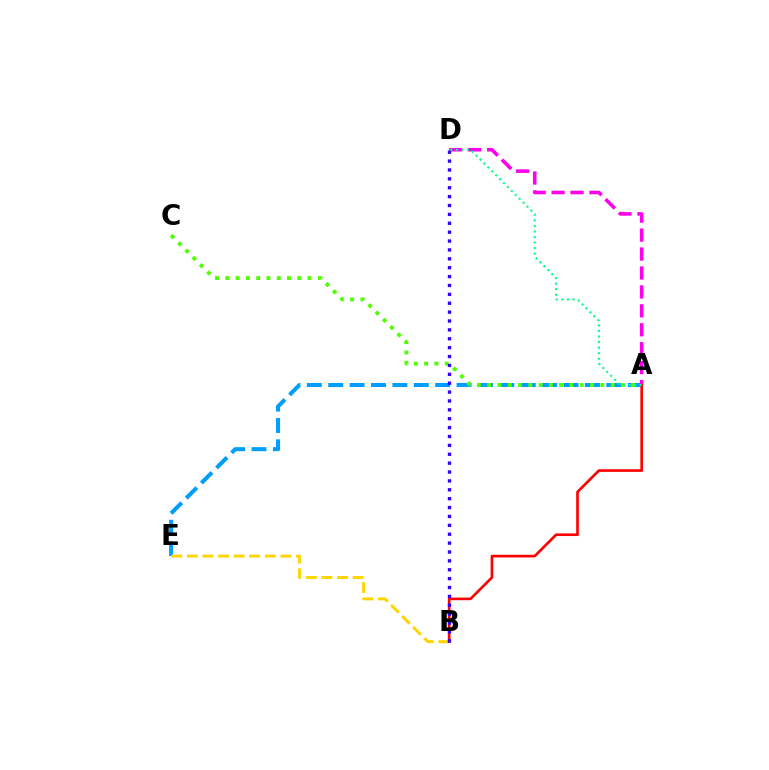{('A', 'E'): [{'color': '#009eff', 'line_style': 'dashed', 'thickness': 2.91}], ('A', 'C'): [{'color': '#4fff00', 'line_style': 'dotted', 'thickness': 2.79}], ('A', 'D'): [{'color': '#ff00ed', 'line_style': 'dashed', 'thickness': 2.57}, {'color': '#00ff86', 'line_style': 'dotted', 'thickness': 1.51}], ('B', 'E'): [{'color': '#ffd500', 'line_style': 'dashed', 'thickness': 2.12}], ('A', 'B'): [{'color': '#ff0000', 'line_style': 'solid', 'thickness': 1.9}], ('B', 'D'): [{'color': '#3700ff', 'line_style': 'dotted', 'thickness': 2.41}]}